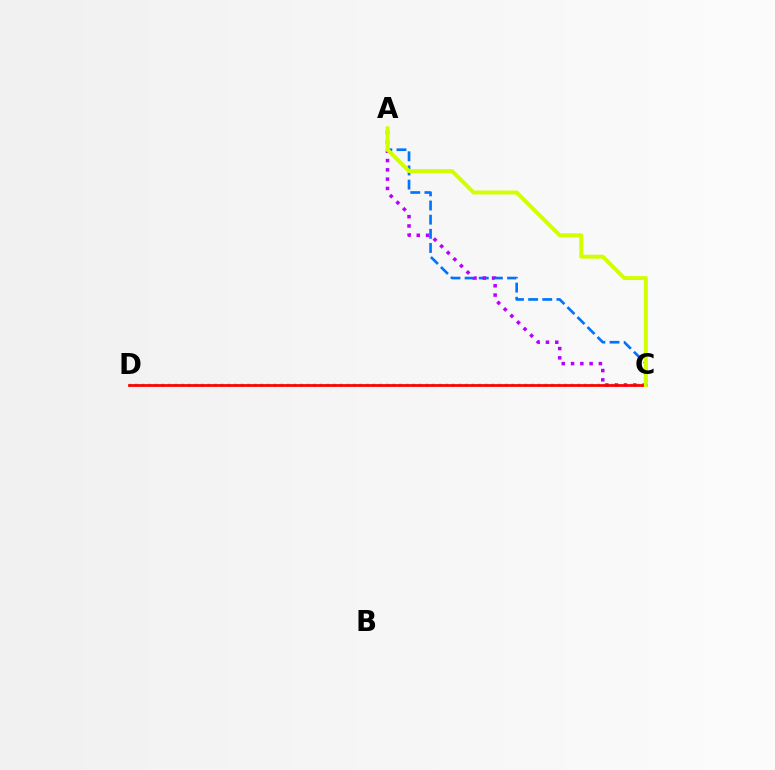{('A', 'C'): [{'color': '#0074ff', 'line_style': 'dashed', 'thickness': 1.92}, {'color': '#b900ff', 'line_style': 'dotted', 'thickness': 2.52}, {'color': '#d1ff00', 'line_style': 'solid', 'thickness': 2.85}], ('C', 'D'): [{'color': '#00ff5c', 'line_style': 'dotted', 'thickness': 1.79}, {'color': '#ff0000', 'line_style': 'solid', 'thickness': 1.98}]}